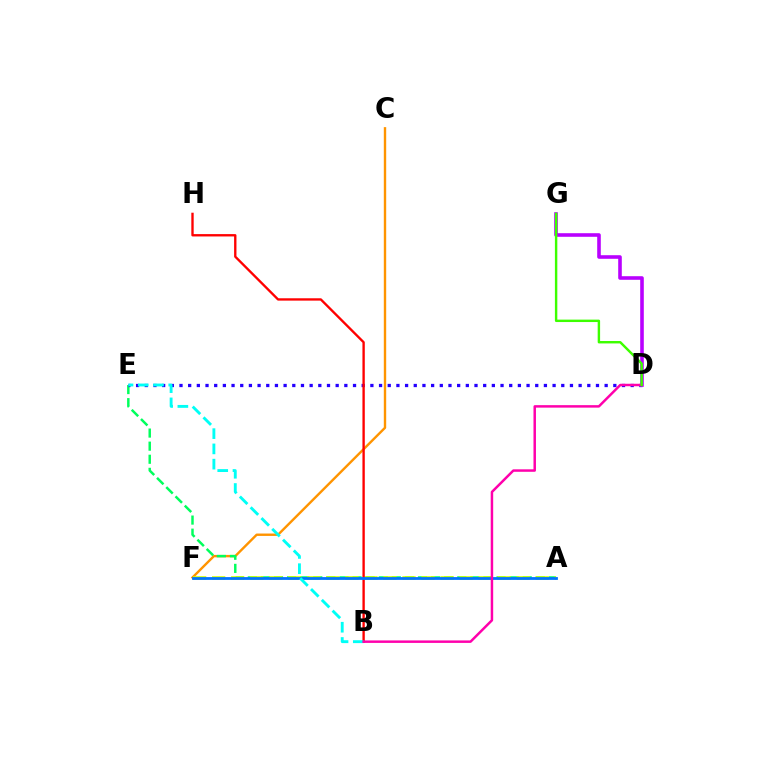{('C', 'F'): [{'color': '#ff9400', 'line_style': 'solid', 'thickness': 1.72}], ('A', 'E'): [{'color': '#00ff5c', 'line_style': 'dashed', 'thickness': 1.78}], ('D', 'E'): [{'color': '#2500ff', 'line_style': 'dotted', 'thickness': 2.36}], ('D', 'G'): [{'color': '#b900ff', 'line_style': 'solid', 'thickness': 2.59}, {'color': '#3dff00', 'line_style': 'solid', 'thickness': 1.74}], ('A', 'F'): [{'color': '#d1ff00', 'line_style': 'dashed', 'thickness': 2.59}, {'color': '#0074ff', 'line_style': 'solid', 'thickness': 2.01}], ('B', 'H'): [{'color': '#ff0000', 'line_style': 'solid', 'thickness': 1.69}], ('B', 'E'): [{'color': '#00fff6', 'line_style': 'dashed', 'thickness': 2.07}], ('B', 'D'): [{'color': '#ff00ac', 'line_style': 'solid', 'thickness': 1.79}]}